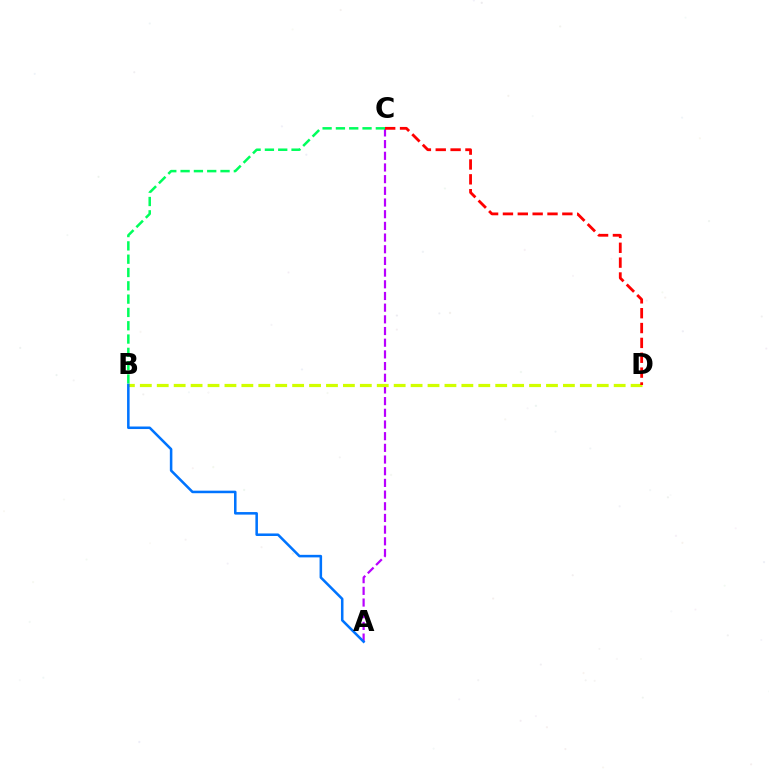{('A', 'C'): [{'color': '#b900ff', 'line_style': 'dashed', 'thickness': 1.59}], ('B', 'D'): [{'color': '#d1ff00', 'line_style': 'dashed', 'thickness': 2.3}], ('C', 'D'): [{'color': '#ff0000', 'line_style': 'dashed', 'thickness': 2.02}], ('B', 'C'): [{'color': '#00ff5c', 'line_style': 'dashed', 'thickness': 1.81}], ('A', 'B'): [{'color': '#0074ff', 'line_style': 'solid', 'thickness': 1.83}]}